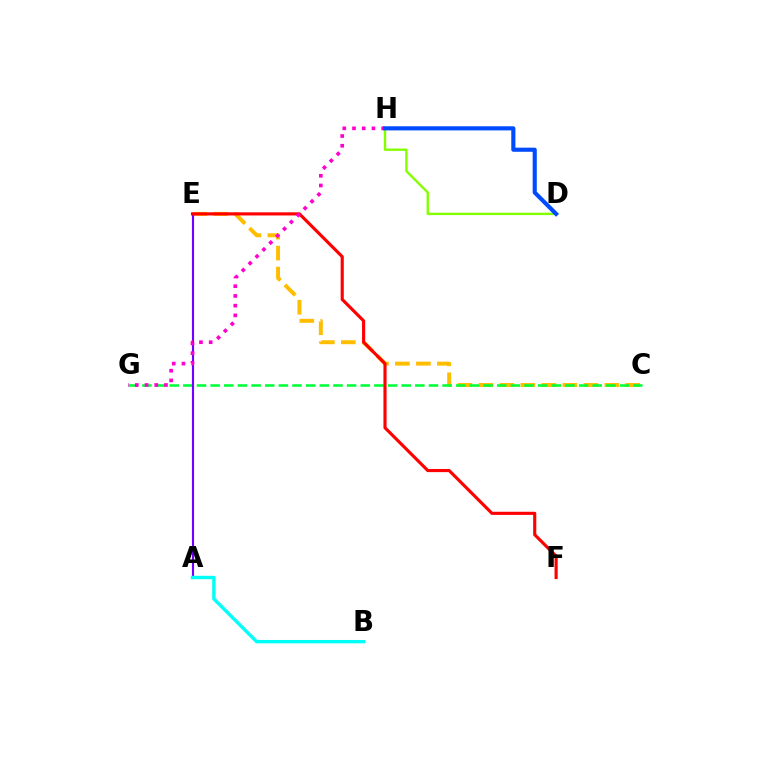{('C', 'E'): [{'color': '#ffbd00', 'line_style': 'dashed', 'thickness': 2.85}], ('C', 'G'): [{'color': '#00ff39', 'line_style': 'dashed', 'thickness': 1.85}], ('A', 'E'): [{'color': '#7200ff', 'line_style': 'solid', 'thickness': 1.54}], ('E', 'F'): [{'color': '#ff0000', 'line_style': 'solid', 'thickness': 2.26}], ('A', 'B'): [{'color': '#00fff6', 'line_style': 'solid', 'thickness': 2.43}], ('G', 'H'): [{'color': '#ff00cf', 'line_style': 'dotted', 'thickness': 2.64}], ('D', 'H'): [{'color': '#84ff00', 'line_style': 'solid', 'thickness': 1.72}, {'color': '#004bff', 'line_style': 'solid', 'thickness': 2.97}]}